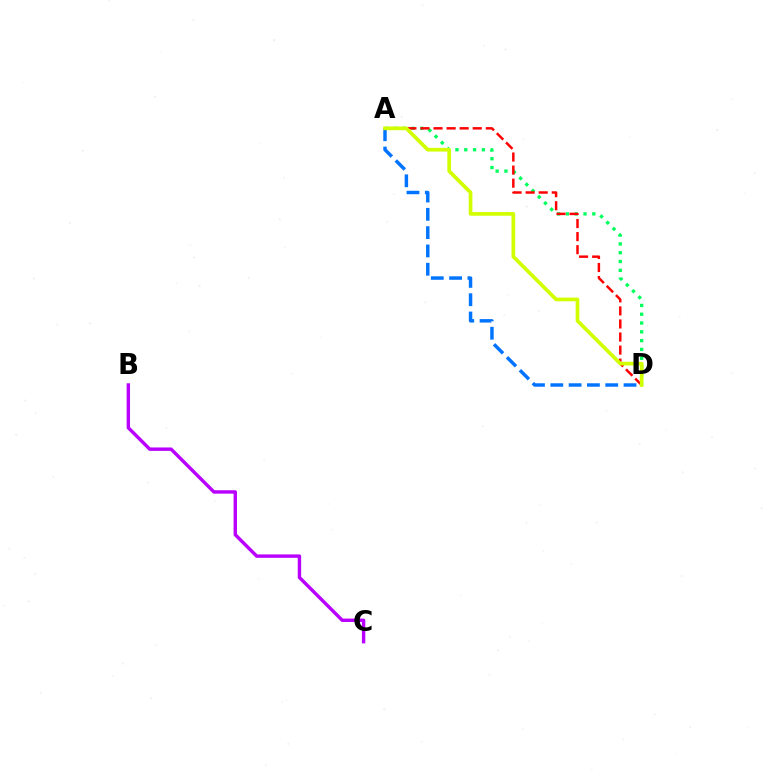{('A', 'D'): [{'color': '#00ff5c', 'line_style': 'dotted', 'thickness': 2.39}, {'color': '#ff0000', 'line_style': 'dashed', 'thickness': 1.78}, {'color': '#0074ff', 'line_style': 'dashed', 'thickness': 2.49}, {'color': '#d1ff00', 'line_style': 'solid', 'thickness': 2.65}], ('B', 'C'): [{'color': '#b900ff', 'line_style': 'solid', 'thickness': 2.45}]}